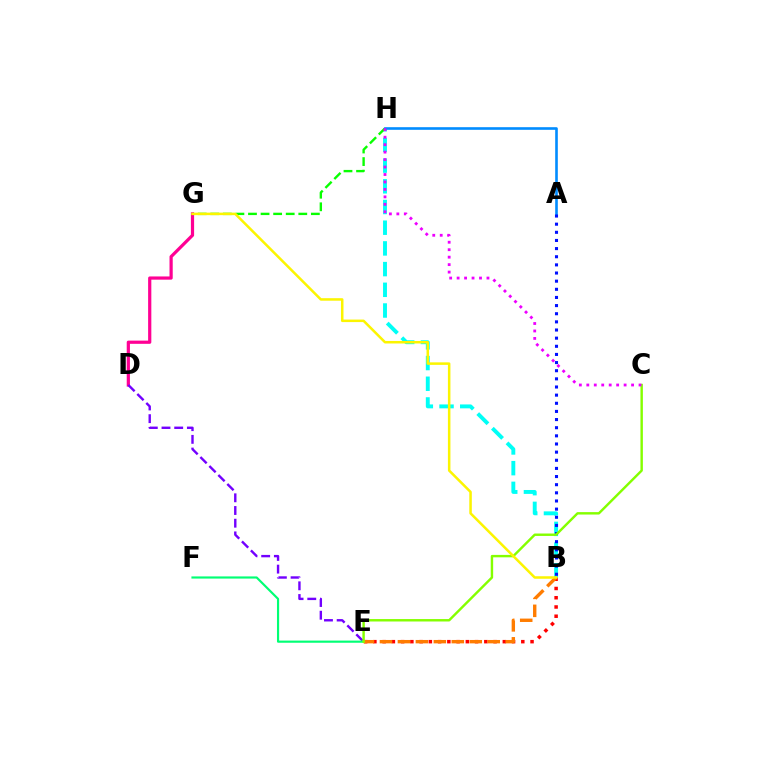{('B', 'H'): [{'color': '#00fff6', 'line_style': 'dashed', 'thickness': 2.81}], ('G', 'H'): [{'color': '#08ff00', 'line_style': 'dashed', 'thickness': 1.71}], ('B', 'E'): [{'color': '#ff0000', 'line_style': 'dotted', 'thickness': 2.51}, {'color': '#ff7c00', 'line_style': 'dashed', 'thickness': 2.44}], ('A', 'H'): [{'color': '#008cff', 'line_style': 'solid', 'thickness': 1.89}], ('D', 'G'): [{'color': '#ff0094', 'line_style': 'solid', 'thickness': 2.31}], ('D', 'E'): [{'color': '#7200ff', 'line_style': 'dashed', 'thickness': 1.72}], ('E', 'F'): [{'color': '#00ff74', 'line_style': 'solid', 'thickness': 1.56}], ('A', 'B'): [{'color': '#0010ff', 'line_style': 'dotted', 'thickness': 2.21}], ('C', 'E'): [{'color': '#84ff00', 'line_style': 'solid', 'thickness': 1.74}], ('C', 'H'): [{'color': '#ee00ff', 'line_style': 'dotted', 'thickness': 2.03}], ('B', 'G'): [{'color': '#fcf500', 'line_style': 'solid', 'thickness': 1.81}]}